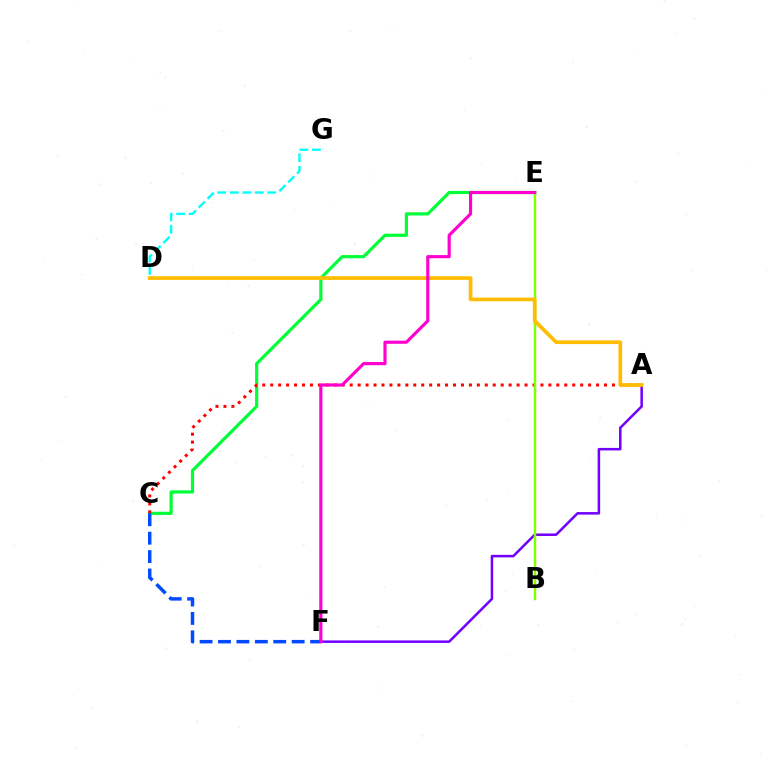{('C', 'E'): [{'color': '#00ff39', 'line_style': 'solid', 'thickness': 2.3}], ('A', 'F'): [{'color': '#7200ff', 'line_style': 'solid', 'thickness': 1.81}], ('A', 'C'): [{'color': '#ff0000', 'line_style': 'dotted', 'thickness': 2.16}], ('D', 'G'): [{'color': '#00fff6', 'line_style': 'dashed', 'thickness': 1.7}], ('C', 'F'): [{'color': '#004bff', 'line_style': 'dashed', 'thickness': 2.5}], ('B', 'E'): [{'color': '#84ff00', 'line_style': 'solid', 'thickness': 1.79}], ('A', 'D'): [{'color': '#ffbd00', 'line_style': 'solid', 'thickness': 2.65}], ('E', 'F'): [{'color': '#ff00cf', 'line_style': 'solid', 'thickness': 2.26}]}